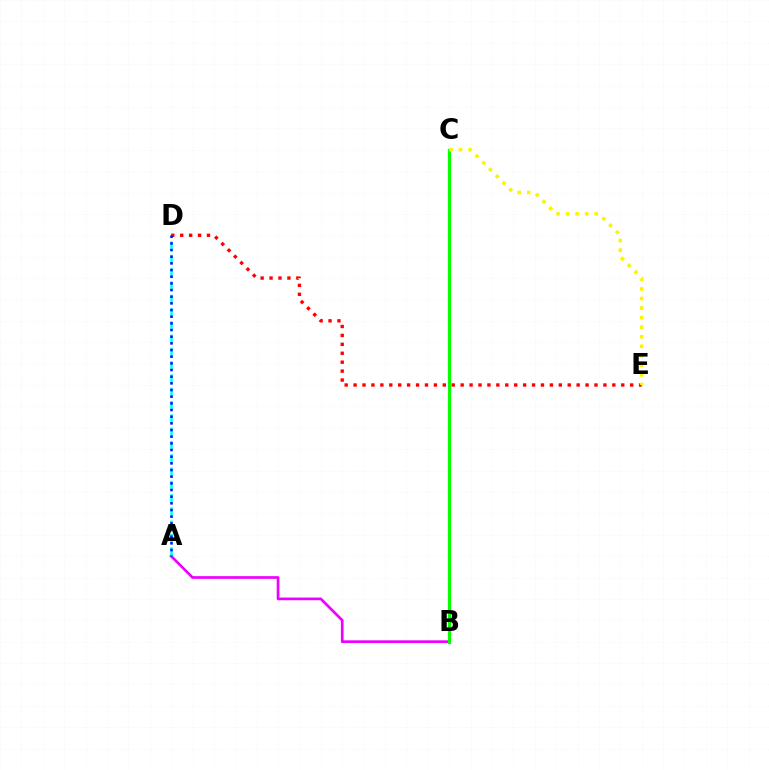{('A', 'B'): [{'color': '#ee00ff', 'line_style': 'solid', 'thickness': 1.94}], ('B', 'C'): [{'color': '#08ff00', 'line_style': 'solid', 'thickness': 2.31}], ('A', 'D'): [{'color': '#00fff6', 'line_style': 'dashed', 'thickness': 1.81}, {'color': '#0010ff', 'line_style': 'dotted', 'thickness': 1.81}], ('D', 'E'): [{'color': '#ff0000', 'line_style': 'dotted', 'thickness': 2.42}], ('C', 'E'): [{'color': '#fcf500', 'line_style': 'dotted', 'thickness': 2.59}]}